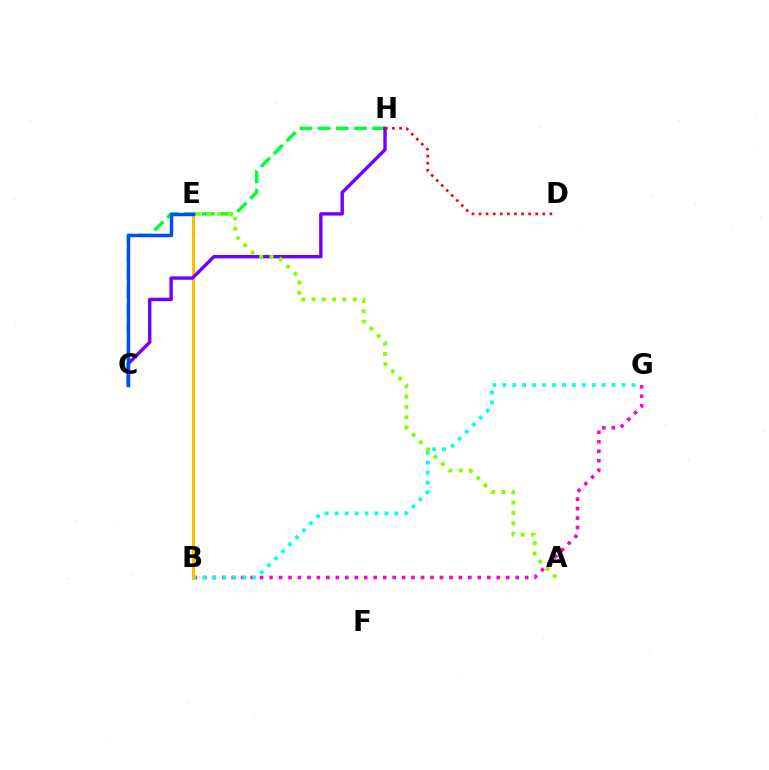{('C', 'H'): [{'color': '#00ff39', 'line_style': 'dashed', 'thickness': 2.47}, {'color': '#7200ff', 'line_style': 'solid', 'thickness': 2.44}], ('B', 'G'): [{'color': '#ff00cf', 'line_style': 'dotted', 'thickness': 2.57}, {'color': '#00fff6', 'line_style': 'dotted', 'thickness': 2.7}], ('B', 'E'): [{'color': '#ffbd00', 'line_style': 'solid', 'thickness': 2.23}], ('D', 'H'): [{'color': '#ff0000', 'line_style': 'dotted', 'thickness': 1.92}], ('A', 'E'): [{'color': '#84ff00', 'line_style': 'dotted', 'thickness': 2.8}], ('C', 'E'): [{'color': '#004bff', 'line_style': 'solid', 'thickness': 2.46}]}